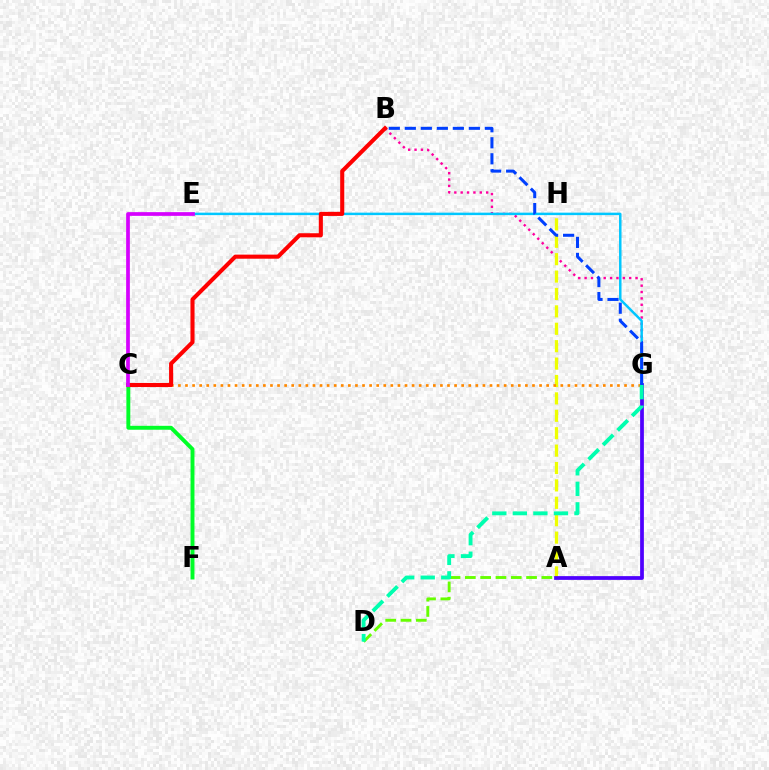{('A', 'D'): [{'color': '#66ff00', 'line_style': 'dashed', 'thickness': 2.08}], ('B', 'G'): [{'color': '#ff00a0', 'line_style': 'dotted', 'thickness': 1.73}, {'color': '#003fff', 'line_style': 'dashed', 'thickness': 2.18}], ('E', 'G'): [{'color': '#00c7ff', 'line_style': 'solid', 'thickness': 1.78}], ('A', 'H'): [{'color': '#eeff00', 'line_style': 'dashed', 'thickness': 2.36}], ('A', 'G'): [{'color': '#4f00ff', 'line_style': 'solid', 'thickness': 2.7}], ('C', 'F'): [{'color': '#00ff27', 'line_style': 'solid', 'thickness': 2.82}], ('C', 'G'): [{'color': '#ff8800', 'line_style': 'dotted', 'thickness': 1.92}], ('B', 'C'): [{'color': '#ff0000', 'line_style': 'solid', 'thickness': 2.94}], ('C', 'E'): [{'color': '#d600ff', 'line_style': 'solid', 'thickness': 2.67}], ('D', 'G'): [{'color': '#00ffaf', 'line_style': 'dashed', 'thickness': 2.79}]}